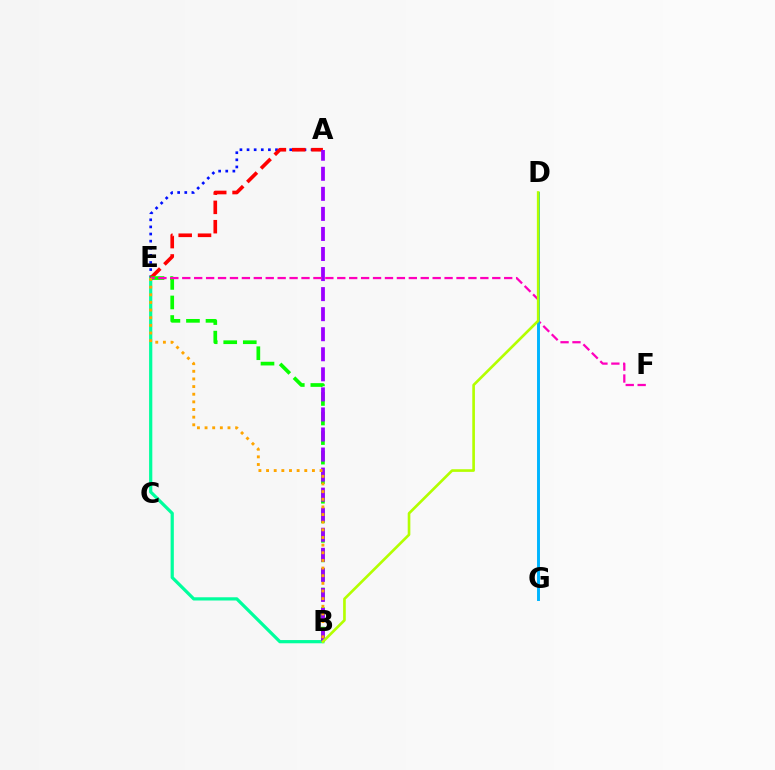{('A', 'E'): [{'color': '#0010ff', 'line_style': 'dotted', 'thickness': 1.93}, {'color': '#ff0000', 'line_style': 'dashed', 'thickness': 2.63}], ('B', 'E'): [{'color': '#00ff9d', 'line_style': 'solid', 'thickness': 2.32}, {'color': '#08ff00', 'line_style': 'dashed', 'thickness': 2.66}, {'color': '#ffa500', 'line_style': 'dotted', 'thickness': 2.08}], ('A', 'B'): [{'color': '#9b00ff', 'line_style': 'dashed', 'thickness': 2.72}], ('E', 'F'): [{'color': '#ff00bd', 'line_style': 'dashed', 'thickness': 1.62}], ('D', 'G'): [{'color': '#00b5ff', 'line_style': 'solid', 'thickness': 2.11}], ('B', 'D'): [{'color': '#b3ff00', 'line_style': 'solid', 'thickness': 1.91}]}